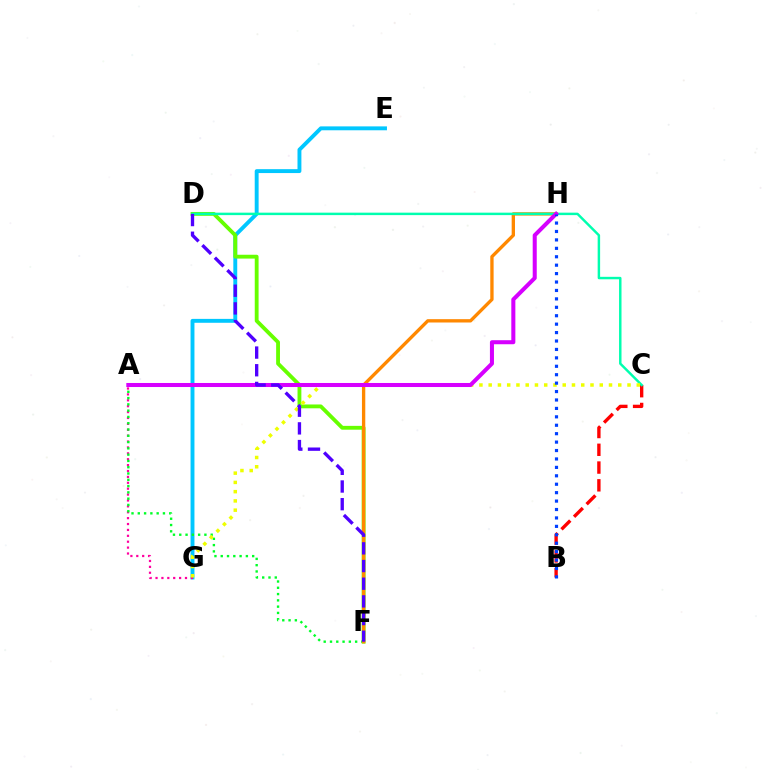{('E', 'G'): [{'color': '#00c7ff', 'line_style': 'solid', 'thickness': 2.81}], ('A', 'G'): [{'color': '#ff00a0', 'line_style': 'dotted', 'thickness': 1.6}], ('D', 'F'): [{'color': '#66ff00', 'line_style': 'solid', 'thickness': 2.76}, {'color': '#4f00ff', 'line_style': 'dashed', 'thickness': 2.4}], ('A', 'F'): [{'color': '#00ff27', 'line_style': 'dotted', 'thickness': 1.71}], ('B', 'C'): [{'color': '#ff0000', 'line_style': 'dashed', 'thickness': 2.41}], ('F', 'H'): [{'color': '#ff8800', 'line_style': 'solid', 'thickness': 2.4}], ('C', 'D'): [{'color': '#00ffaf', 'line_style': 'solid', 'thickness': 1.77}], ('C', 'G'): [{'color': '#eeff00', 'line_style': 'dotted', 'thickness': 2.51}], ('A', 'H'): [{'color': '#d600ff', 'line_style': 'solid', 'thickness': 2.91}], ('B', 'H'): [{'color': '#003fff', 'line_style': 'dotted', 'thickness': 2.29}]}